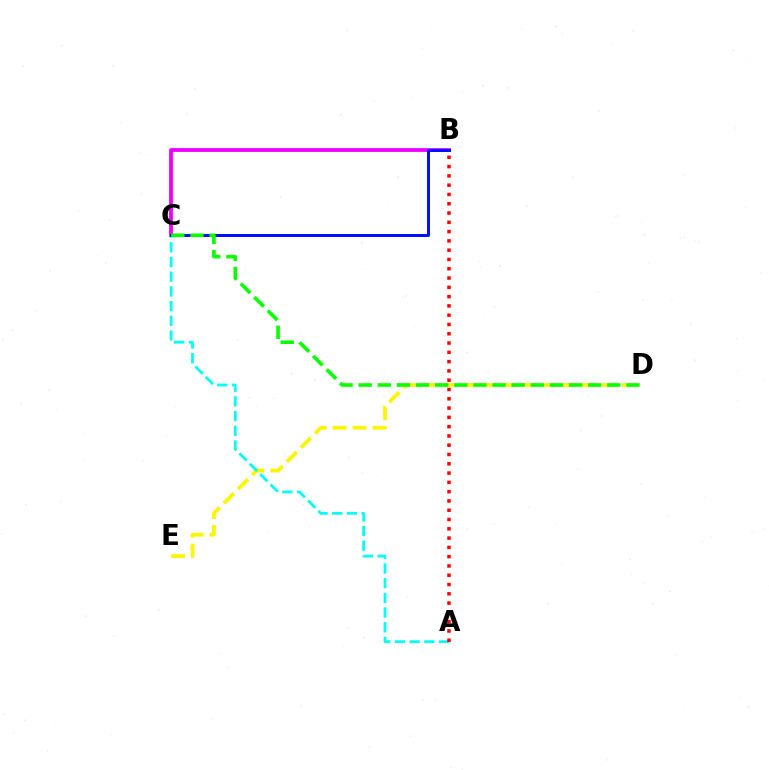{('B', 'C'): [{'color': '#ee00ff', 'line_style': 'solid', 'thickness': 2.74}, {'color': '#0010ff', 'line_style': 'solid', 'thickness': 2.15}], ('D', 'E'): [{'color': '#fcf500', 'line_style': 'dashed', 'thickness': 2.71}], ('A', 'C'): [{'color': '#00fff6', 'line_style': 'dashed', 'thickness': 2.0}], ('A', 'B'): [{'color': '#ff0000', 'line_style': 'dotted', 'thickness': 2.52}], ('C', 'D'): [{'color': '#08ff00', 'line_style': 'dashed', 'thickness': 2.6}]}